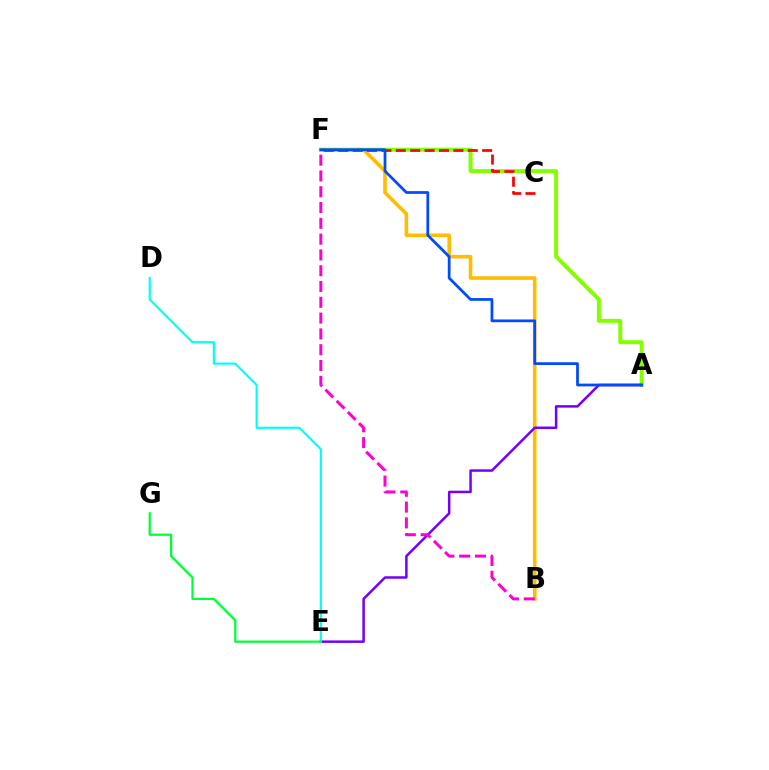{('B', 'F'): [{'color': '#ffbd00', 'line_style': 'solid', 'thickness': 2.59}, {'color': '#ff00cf', 'line_style': 'dashed', 'thickness': 2.15}], ('A', 'F'): [{'color': '#84ff00', 'line_style': 'solid', 'thickness': 2.88}, {'color': '#004bff', 'line_style': 'solid', 'thickness': 1.98}], ('C', 'F'): [{'color': '#ff0000', 'line_style': 'dashed', 'thickness': 1.95}], ('A', 'E'): [{'color': '#7200ff', 'line_style': 'solid', 'thickness': 1.8}], ('D', 'E'): [{'color': '#00fff6', 'line_style': 'solid', 'thickness': 1.57}], ('E', 'G'): [{'color': '#00ff39', 'line_style': 'solid', 'thickness': 1.62}]}